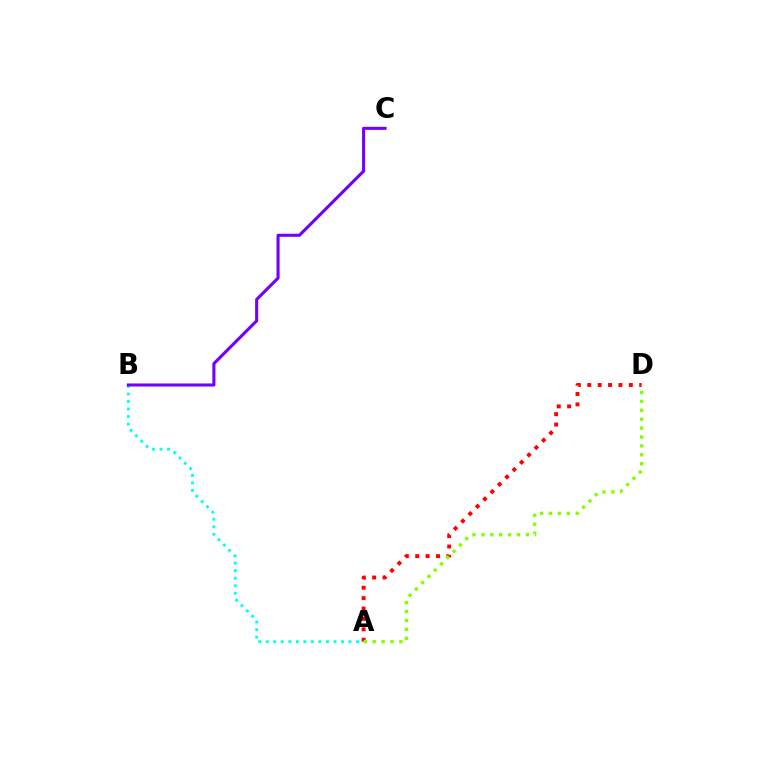{('A', 'B'): [{'color': '#00fff6', 'line_style': 'dotted', 'thickness': 2.05}], ('A', 'D'): [{'color': '#ff0000', 'line_style': 'dotted', 'thickness': 2.82}, {'color': '#84ff00', 'line_style': 'dotted', 'thickness': 2.42}], ('B', 'C'): [{'color': '#7200ff', 'line_style': 'solid', 'thickness': 2.21}]}